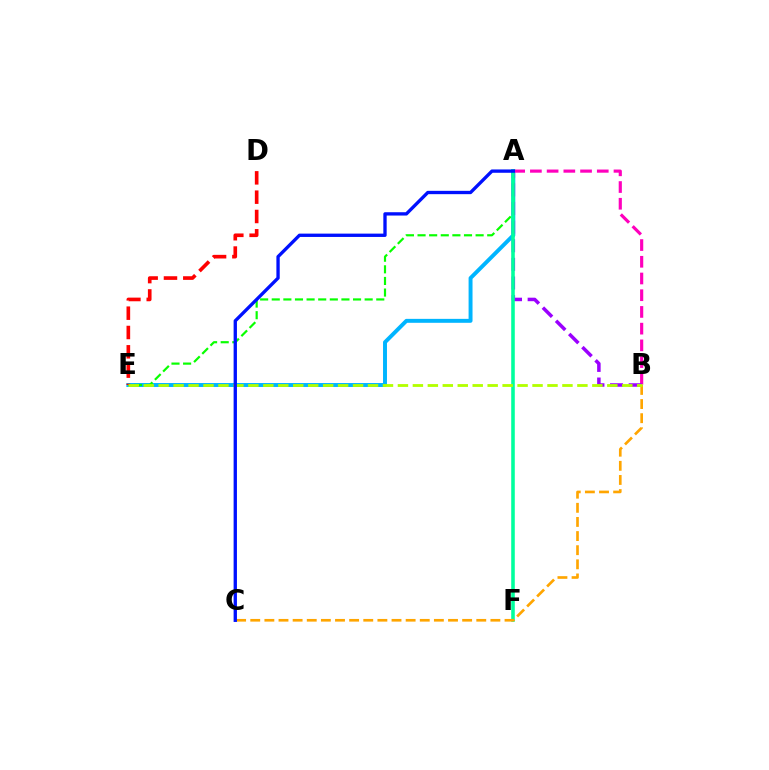{('A', 'E'): [{'color': '#00b5ff', 'line_style': 'solid', 'thickness': 2.83}, {'color': '#08ff00', 'line_style': 'dashed', 'thickness': 1.58}], ('A', 'B'): [{'color': '#ff00bd', 'line_style': 'dashed', 'thickness': 2.27}, {'color': '#9b00ff', 'line_style': 'dashed', 'thickness': 2.53}], ('A', 'F'): [{'color': '#00ff9d', 'line_style': 'solid', 'thickness': 2.57}], ('B', 'C'): [{'color': '#ffa500', 'line_style': 'dashed', 'thickness': 1.92}], ('D', 'E'): [{'color': '#ff0000', 'line_style': 'dashed', 'thickness': 2.62}], ('B', 'E'): [{'color': '#b3ff00', 'line_style': 'dashed', 'thickness': 2.03}], ('A', 'C'): [{'color': '#0010ff', 'line_style': 'solid', 'thickness': 2.39}]}